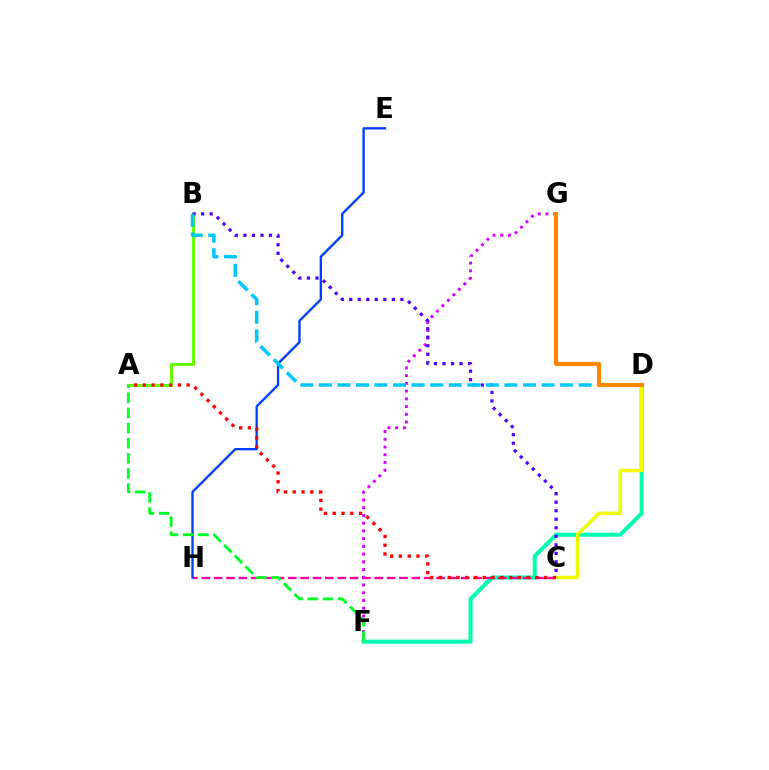{('D', 'F'): [{'color': '#00ffaf', 'line_style': 'solid', 'thickness': 2.91}], ('C', 'D'): [{'color': '#eeff00', 'line_style': 'solid', 'thickness': 2.52}], ('C', 'H'): [{'color': '#ff00a0', 'line_style': 'dashed', 'thickness': 1.68}], ('A', 'B'): [{'color': '#66ff00', 'line_style': 'solid', 'thickness': 2.19}], ('F', 'G'): [{'color': '#d600ff', 'line_style': 'dotted', 'thickness': 2.1}], ('E', 'H'): [{'color': '#003fff', 'line_style': 'solid', 'thickness': 1.69}], ('A', 'F'): [{'color': '#00ff27', 'line_style': 'dashed', 'thickness': 2.06}], ('B', 'C'): [{'color': '#4f00ff', 'line_style': 'dotted', 'thickness': 2.32}], ('B', 'D'): [{'color': '#00c7ff', 'line_style': 'dashed', 'thickness': 2.52}], ('A', 'C'): [{'color': '#ff0000', 'line_style': 'dotted', 'thickness': 2.38}], ('D', 'G'): [{'color': '#ff8800', 'line_style': 'solid', 'thickness': 2.98}]}